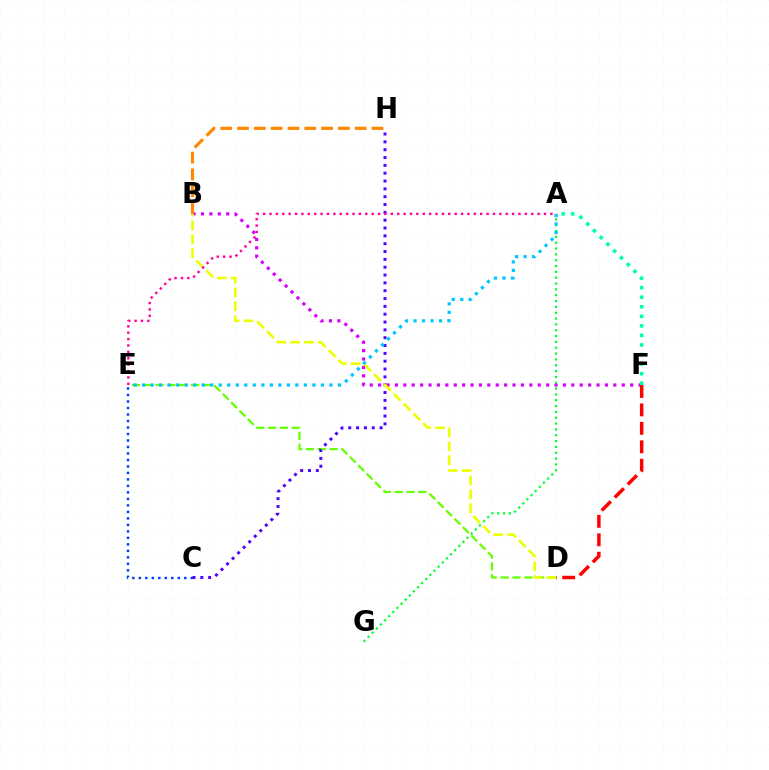{('D', 'E'): [{'color': '#66ff00', 'line_style': 'dashed', 'thickness': 1.61}], ('B', 'F'): [{'color': '#d600ff', 'line_style': 'dotted', 'thickness': 2.28}], ('A', 'G'): [{'color': '#00ff27', 'line_style': 'dotted', 'thickness': 1.59}], ('C', 'H'): [{'color': '#4f00ff', 'line_style': 'dotted', 'thickness': 2.13}], ('B', 'D'): [{'color': '#eeff00', 'line_style': 'dashed', 'thickness': 1.89}], ('A', 'E'): [{'color': '#ff00a0', 'line_style': 'dotted', 'thickness': 1.73}, {'color': '#00c7ff', 'line_style': 'dotted', 'thickness': 2.31}], ('D', 'F'): [{'color': '#ff0000', 'line_style': 'dashed', 'thickness': 2.51}], ('C', 'E'): [{'color': '#003fff', 'line_style': 'dotted', 'thickness': 1.76}], ('A', 'F'): [{'color': '#00ffaf', 'line_style': 'dotted', 'thickness': 2.6}], ('B', 'H'): [{'color': '#ff8800', 'line_style': 'dashed', 'thickness': 2.28}]}